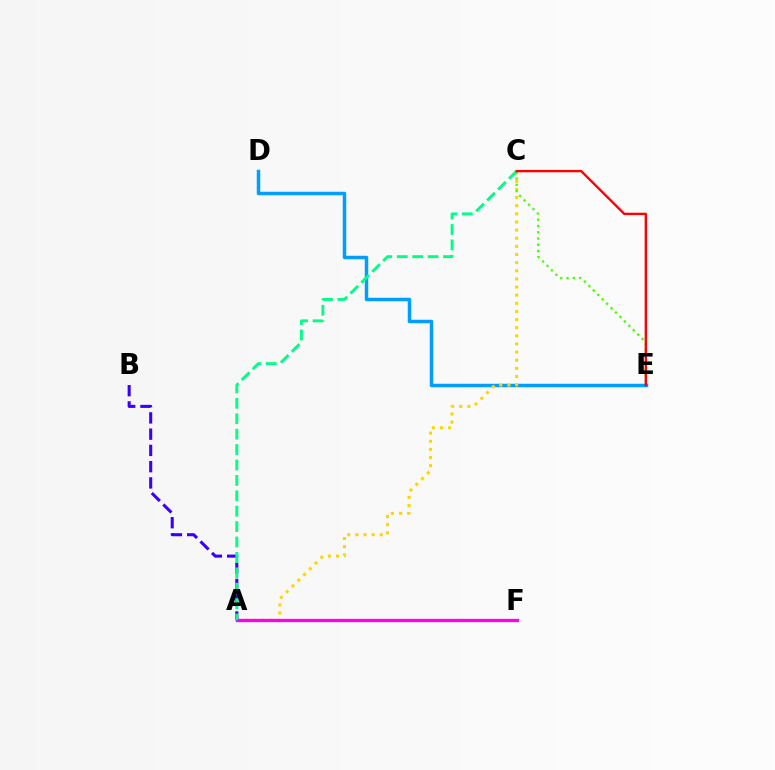{('D', 'E'): [{'color': '#009eff', 'line_style': 'solid', 'thickness': 2.51}], ('A', 'C'): [{'color': '#ffd500', 'line_style': 'dotted', 'thickness': 2.21}, {'color': '#00ff86', 'line_style': 'dashed', 'thickness': 2.09}], ('A', 'F'): [{'color': '#ff00ed', 'line_style': 'solid', 'thickness': 2.38}], ('A', 'B'): [{'color': '#3700ff', 'line_style': 'dashed', 'thickness': 2.21}], ('C', 'E'): [{'color': '#4fff00', 'line_style': 'dotted', 'thickness': 1.7}, {'color': '#ff0000', 'line_style': 'solid', 'thickness': 1.71}]}